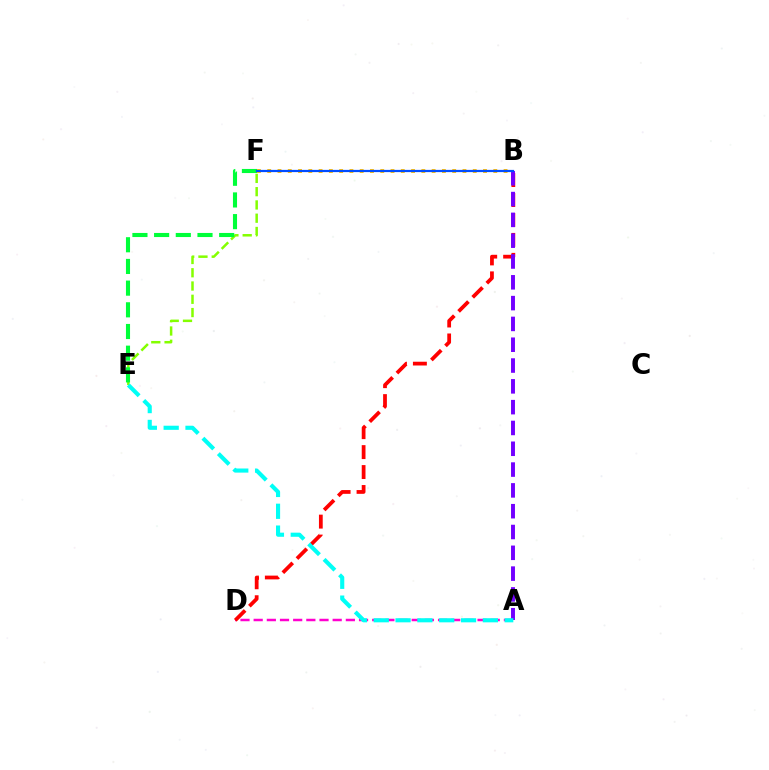{('E', 'F'): [{'color': '#84ff00', 'line_style': 'dashed', 'thickness': 1.8}, {'color': '#00ff39', 'line_style': 'dashed', 'thickness': 2.95}], ('A', 'D'): [{'color': '#ff00cf', 'line_style': 'dashed', 'thickness': 1.79}], ('B', 'F'): [{'color': '#ffbd00', 'line_style': 'dotted', 'thickness': 2.79}, {'color': '#004bff', 'line_style': 'solid', 'thickness': 1.59}], ('B', 'D'): [{'color': '#ff0000', 'line_style': 'dashed', 'thickness': 2.71}], ('A', 'B'): [{'color': '#7200ff', 'line_style': 'dashed', 'thickness': 2.83}], ('A', 'E'): [{'color': '#00fff6', 'line_style': 'dashed', 'thickness': 2.97}]}